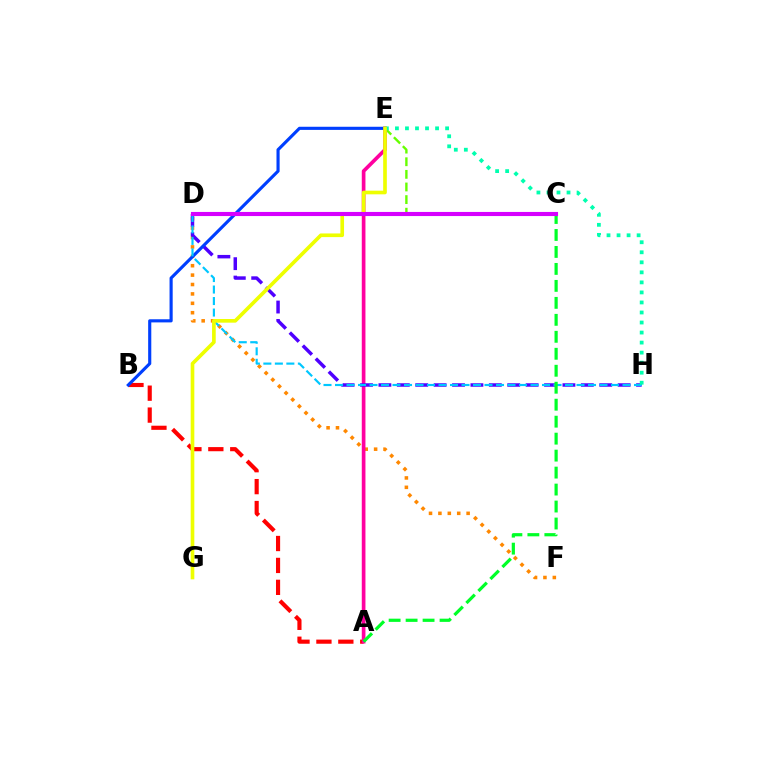{('C', 'E'): [{'color': '#66ff00', 'line_style': 'dashed', 'thickness': 1.71}], ('A', 'B'): [{'color': '#ff0000', 'line_style': 'dashed', 'thickness': 2.98}], ('D', 'F'): [{'color': '#ff8800', 'line_style': 'dotted', 'thickness': 2.55}], ('A', 'E'): [{'color': '#ff00a0', 'line_style': 'solid', 'thickness': 2.65}], ('D', 'H'): [{'color': '#4f00ff', 'line_style': 'dashed', 'thickness': 2.5}, {'color': '#00c7ff', 'line_style': 'dashed', 'thickness': 1.56}], ('B', 'E'): [{'color': '#003fff', 'line_style': 'solid', 'thickness': 2.26}], ('E', 'H'): [{'color': '#00ffaf', 'line_style': 'dotted', 'thickness': 2.73}], ('E', 'G'): [{'color': '#eeff00', 'line_style': 'solid', 'thickness': 2.63}], ('A', 'C'): [{'color': '#00ff27', 'line_style': 'dashed', 'thickness': 2.31}], ('C', 'D'): [{'color': '#d600ff', 'line_style': 'solid', 'thickness': 2.96}]}